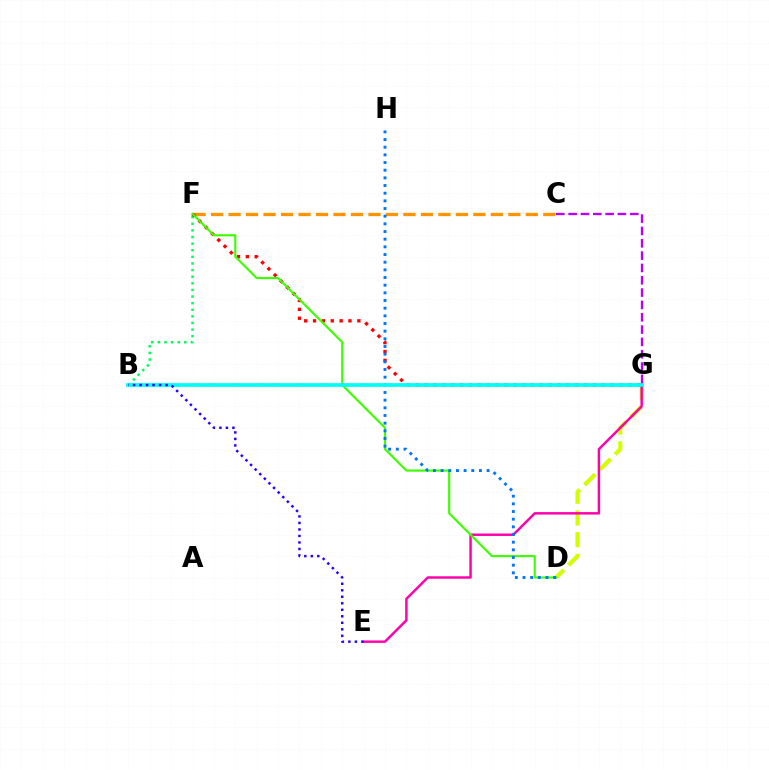{('B', 'F'): [{'color': '#00ff5c', 'line_style': 'dotted', 'thickness': 1.8}], ('D', 'G'): [{'color': '#d1ff00', 'line_style': 'dashed', 'thickness': 2.95}], ('C', 'F'): [{'color': '#ff9400', 'line_style': 'dashed', 'thickness': 2.38}], ('F', 'G'): [{'color': '#ff0000', 'line_style': 'dotted', 'thickness': 2.41}], ('E', 'G'): [{'color': '#ff00ac', 'line_style': 'solid', 'thickness': 1.77}], ('D', 'F'): [{'color': '#3dff00', 'line_style': 'solid', 'thickness': 1.54}], ('D', 'H'): [{'color': '#0074ff', 'line_style': 'dotted', 'thickness': 2.08}], ('B', 'G'): [{'color': '#00fff6', 'line_style': 'solid', 'thickness': 2.69}], ('C', 'G'): [{'color': '#b900ff', 'line_style': 'dashed', 'thickness': 1.67}], ('B', 'E'): [{'color': '#2500ff', 'line_style': 'dotted', 'thickness': 1.77}]}